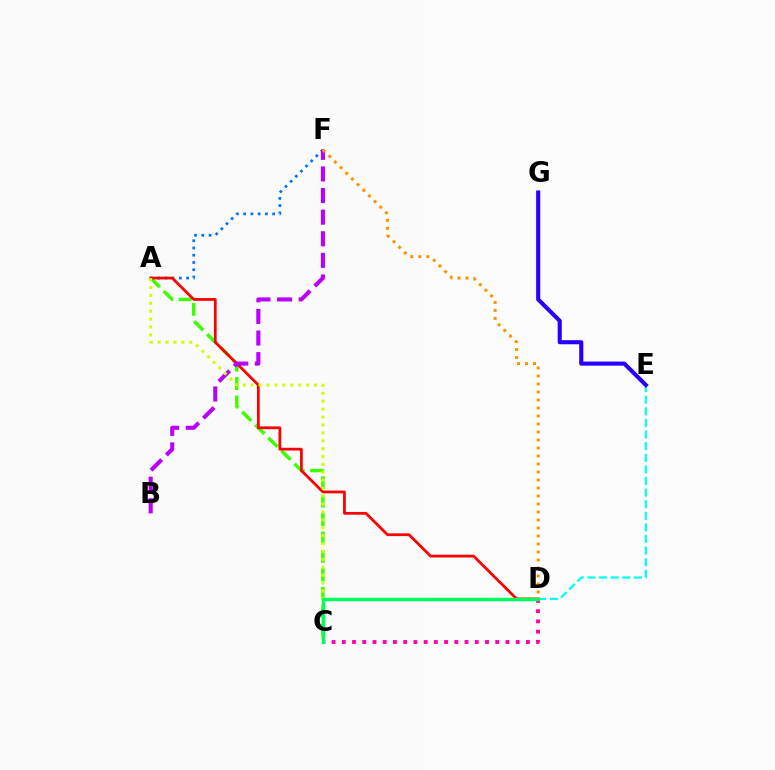{('C', 'D'): [{'color': '#ff00ac', 'line_style': 'dotted', 'thickness': 2.78}, {'color': '#00ff5c', 'line_style': 'solid', 'thickness': 2.48}], ('D', 'E'): [{'color': '#00fff6', 'line_style': 'dashed', 'thickness': 1.58}], ('A', 'F'): [{'color': '#0074ff', 'line_style': 'dotted', 'thickness': 1.97}], ('A', 'C'): [{'color': '#3dff00', 'line_style': 'dashed', 'thickness': 2.5}, {'color': '#d1ff00', 'line_style': 'dotted', 'thickness': 2.15}], ('A', 'D'): [{'color': '#ff0000', 'line_style': 'solid', 'thickness': 1.99}], ('B', 'F'): [{'color': '#b900ff', 'line_style': 'dashed', 'thickness': 2.94}], ('E', 'G'): [{'color': '#2500ff', 'line_style': 'solid', 'thickness': 2.94}], ('D', 'F'): [{'color': '#ff9400', 'line_style': 'dotted', 'thickness': 2.17}]}